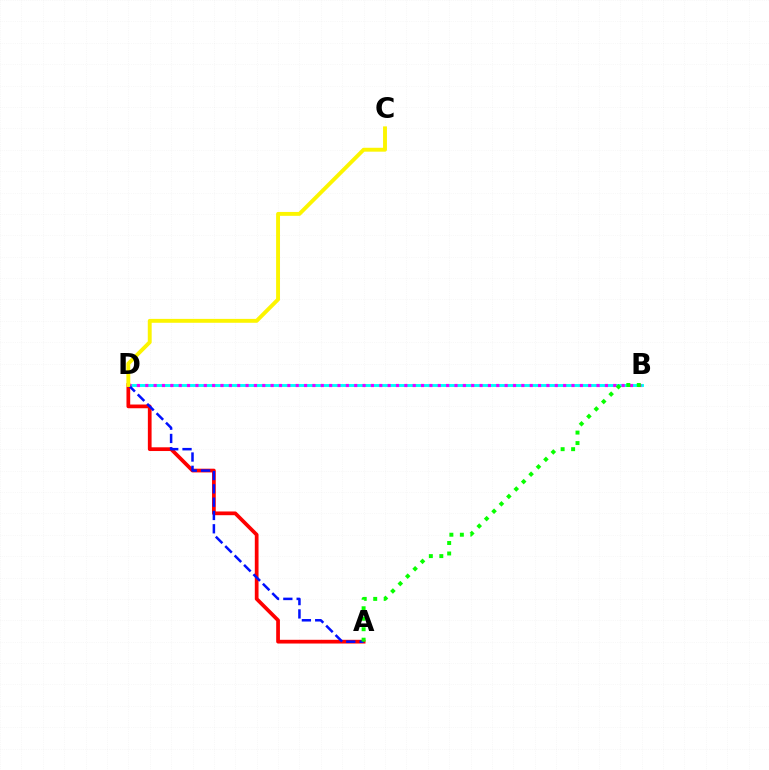{('B', 'D'): [{'color': '#00fff6', 'line_style': 'solid', 'thickness': 2.09}, {'color': '#ee00ff', 'line_style': 'dotted', 'thickness': 2.27}], ('A', 'D'): [{'color': '#ff0000', 'line_style': 'solid', 'thickness': 2.69}, {'color': '#0010ff', 'line_style': 'dashed', 'thickness': 1.81}], ('C', 'D'): [{'color': '#fcf500', 'line_style': 'solid', 'thickness': 2.8}], ('A', 'B'): [{'color': '#08ff00', 'line_style': 'dotted', 'thickness': 2.85}]}